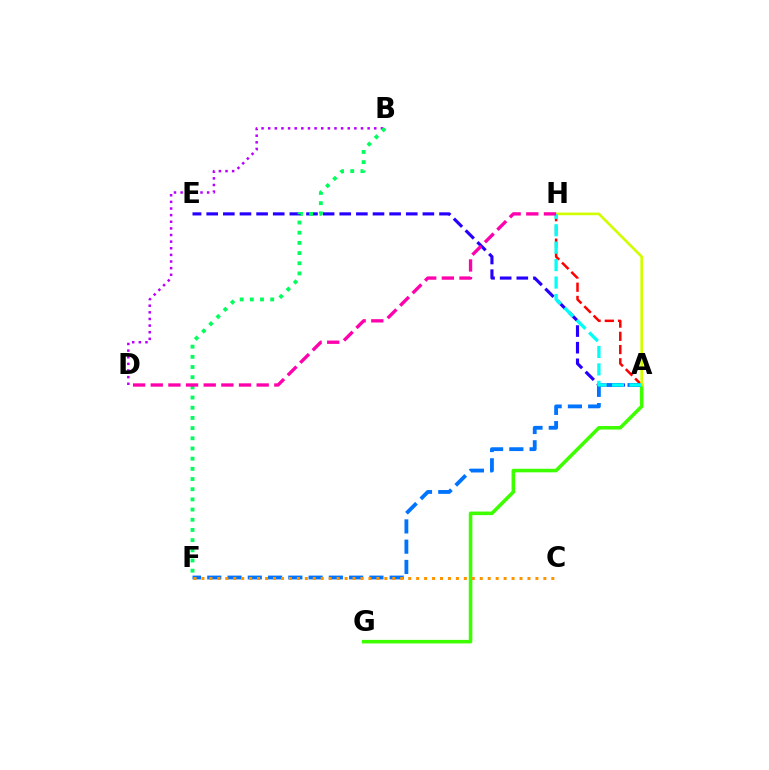{('B', 'D'): [{'color': '#b900ff', 'line_style': 'dotted', 'thickness': 1.8}], ('A', 'E'): [{'color': '#2500ff', 'line_style': 'dashed', 'thickness': 2.26}], ('A', 'H'): [{'color': '#ff0000', 'line_style': 'dashed', 'thickness': 1.8}, {'color': '#d1ff00', 'line_style': 'solid', 'thickness': 1.9}, {'color': '#00fff6', 'line_style': 'dashed', 'thickness': 2.37}], ('A', 'G'): [{'color': '#3dff00', 'line_style': 'solid', 'thickness': 2.56}], ('B', 'F'): [{'color': '#00ff5c', 'line_style': 'dotted', 'thickness': 2.77}], ('A', 'F'): [{'color': '#0074ff', 'line_style': 'dashed', 'thickness': 2.75}], ('D', 'H'): [{'color': '#ff00ac', 'line_style': 'dashed', 'thickness': 2.4}], ('C', 'F'): [{'color': '#ff9400', 'line_style': 'dotted', 'thickness': 2.16}]}